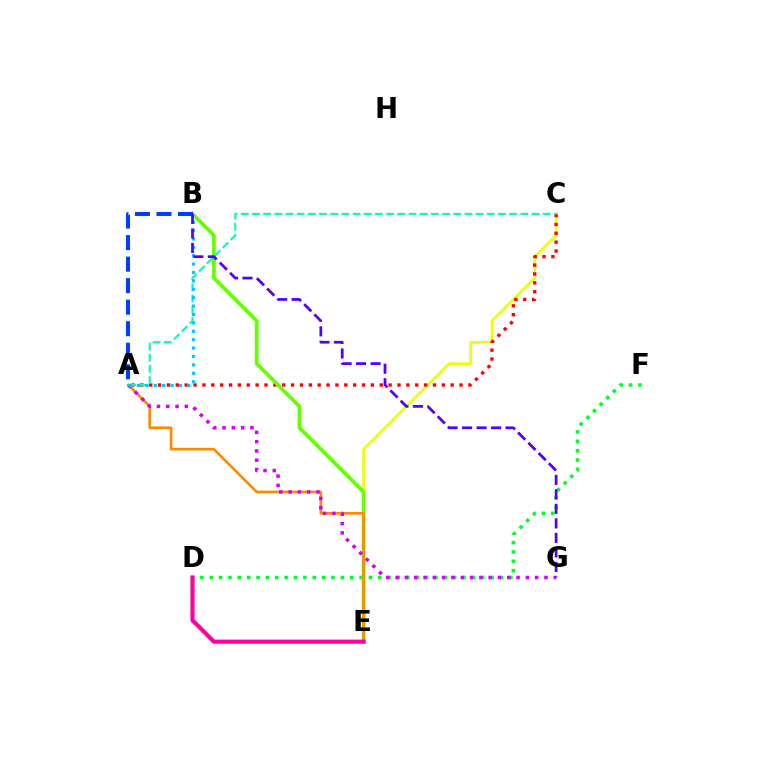{('C', 'E'): [{'color': '#eeff00', 'line_style': 'solid', 'thickness': 1.94}], ('D', 'F'): [{'color': '#00ff27', 'line_style': 'dotted', 'thickness': 2.54}], ('A', 'C'): [{'color': '#ff0000', 'line_style': 'dotted', 'thickness': 2.41}, {'color': '#00ffaf', 'line_style': 'dashed', 'thickness': 1.52}], ('B', 'E'): [{'color': '#66ff00', 'line_style': 'solid', 'thickness': 2.7}], ('A', 'E'): [{'color': '#ff8800', 'line_style': 'solid', 'thickness': 1.92}], ('A', 'G'): [{'color': '#d600ff', 'line_style': 'dotted', 'thickness': 2.53}], ('D', 'E'): [{'color': '#ff00a0', 'line_style': 'solid', 'thickness': 2.99}], ('A', 'B'): [{'color': '#003fff', 'line_style': 'dashed', 'thickness': 2.92}, {'color': '#00c7ff', 'line_style': 'dotted', 'thickness': 2.28}], ('B', 'G'): [{'color': '#4f00ff', 'line_style': 'dashed', 'thickness': 1.97}]}